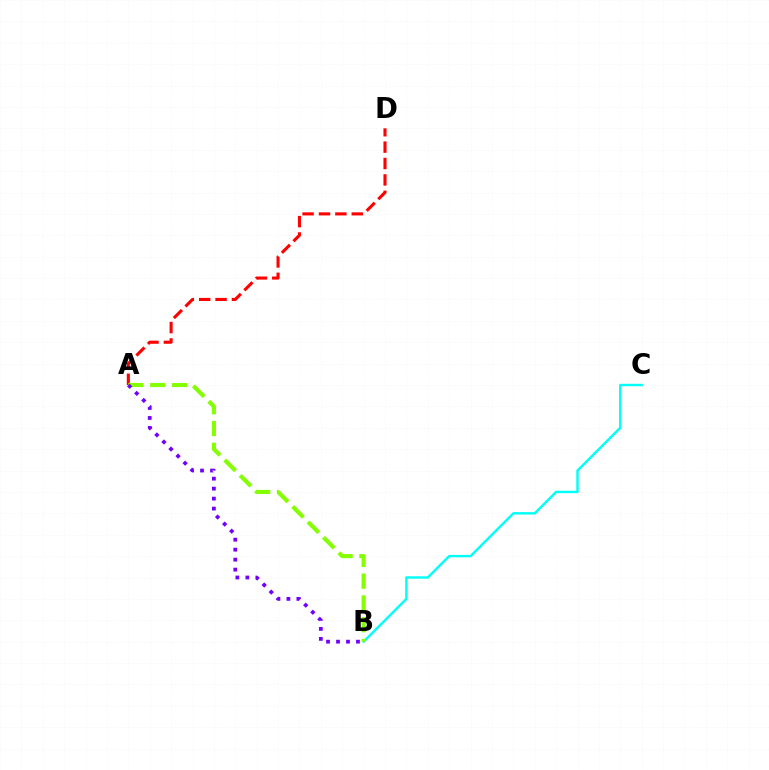{('B', 'C'): [{'color': '#00fff6', 'line_style': 'solid', 'thickness': 1.74}], ('A', 'D'): [{'color': '#ff0000', 'line_style': 'dashed', 'thickness': 2.23}], ('A', 'B'): [{'color': '#84ff00', 'line_style': 'dashed', 'thickness': 2.96}, {'color': '#7200ff', 'line_style': 'dotted', 'thickness': 2.71}]}